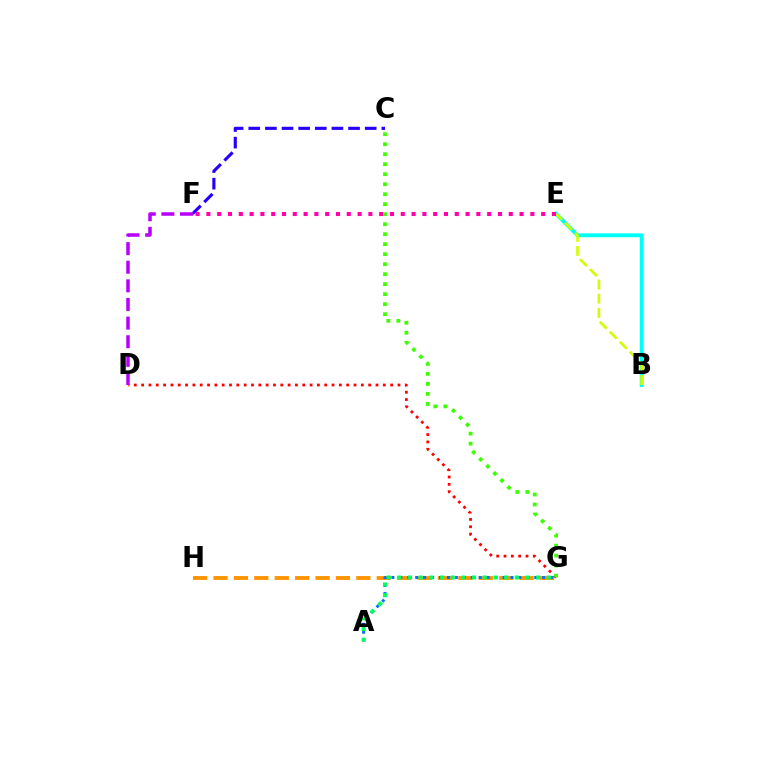{('B', 'E'): [{'color': '#00fff6', 'line_style': 'solid', 'thickness': 2.79}, {'color': '#d1ff00', 'line_style': 'dashed', 'thickness': 1.92}], ('G', 'H'): [{'color': '#ff9400', 'line_style': 'dashed', 'thickness': 2.77}], ('C', 'F'): [{'color': '#2500ff', 'line_style': 'dashed', 'thickness': 2.26}], ('A', 'G'): [{'color': '#0074ff', 'line_style': 'dotted', 'thickness': 2.16}, {'color': '#00ff5c', 'line_style': 'dotted', 'thickness': 2.9}], ('D', 'G'): [{'color': '#ff0000', 'line_style': 'dotted', 'thickness': 1.99}], ('E', 'F'): [{'color': '#ff00ac', 'line_style': 'dotted', 'thickness': 2.93}], ('C', 'G'): [{'color': '#3dff00', 'line_style': 'dotted', 'thickness': 2.72}], ('D', 'F'): [{'color': '#b900ff', 'line_style': 'dashed', 'thickness': 2.53}]}